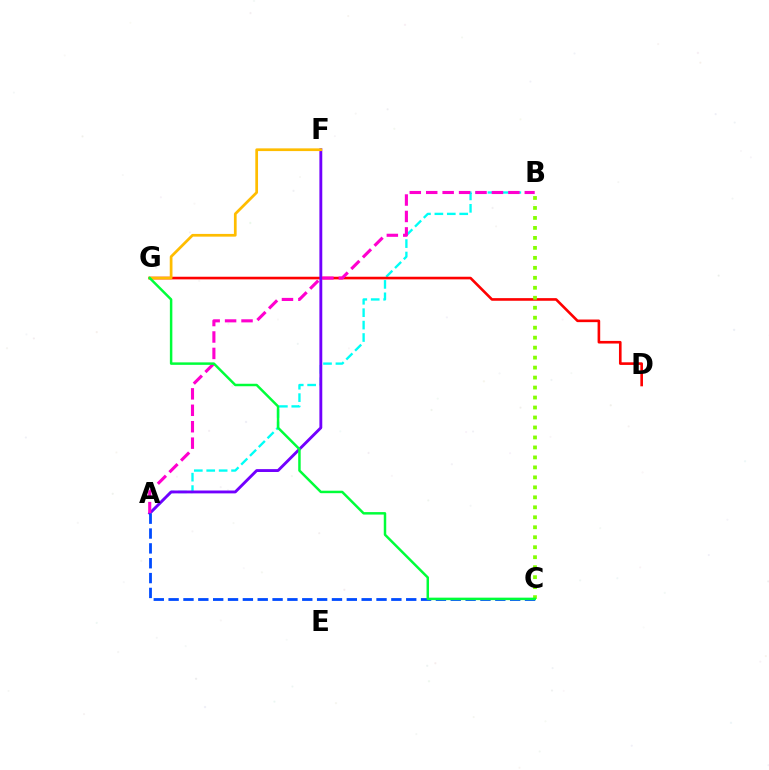{('A', 'B'): [{'color': '#00fff6', 'line_style': 'dashed', 'thickness': 1.69}, {'color': '#ff00cf', 'line_style': 'dashed', 'thickness': 2.23}], ('D', 'G'): [{'color': '#ff0000', 'line_style': 'solid', 'thickness': 1.89}], ('A', 'F'): [{'color': '#7200ff', 'line_style': 'solid', 'thickness': 2.07}], ('F', 'G'): [{'color': '#ffbd00', 'line_style': 'solid', 'thickness': 1.96}], ('A', 'C'): [{'color': '#004bff', 'line_style': 'dashed', 'thickness': 2.02}], ('B', 'C'): [{'color': '#84ff00', 'line_style': 'dotted', 'thickness': 2.71}], ('C', 'G'): [{'color': '#00ff39', 'line_style': 'solid', 'thickness': 1.78}]}